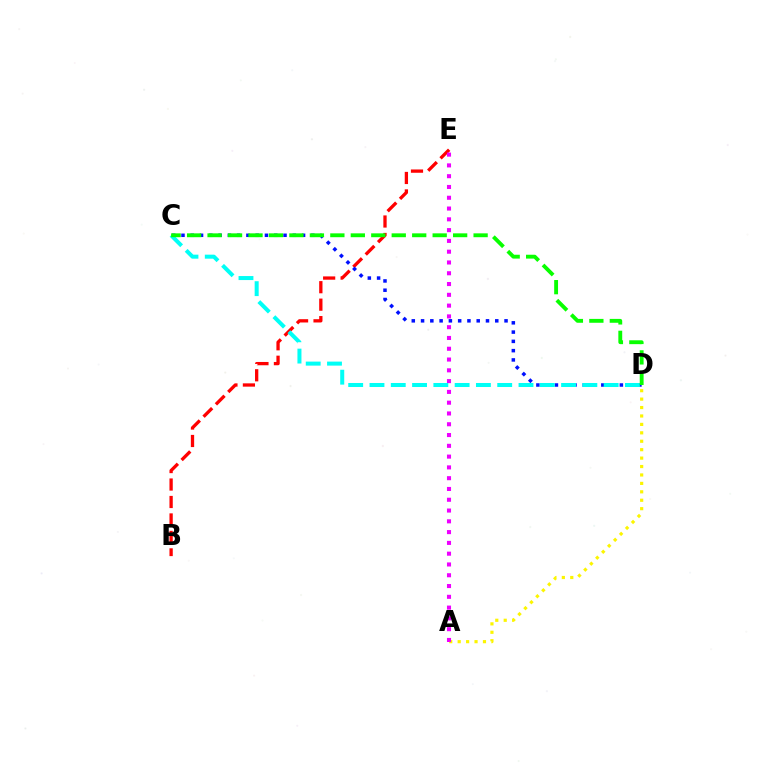{('B', 'E'): [{'color': '#ff0000', 'line_style': 'dashed', 'thickness': 2.37}], ('A', 'D'): [{'color': '#fcf500', 'line_style': 'dotted', 'thickness': 2.29}], ('C', 'D'): [{'color': '#0010ff', 'line_style': 'dotted', 'thickness': 2.52}, {'color': '#00fff6', 'line_style': 'dashed', 'thickness': 2.89}, {'color': '#08ff00', 'line_style': 'dashed', 'thickness': 2.78}], ('A', 'E'): [{'color': '#ee00ff', 'line_style': 'dotted', 'thickness': 2.93}]}